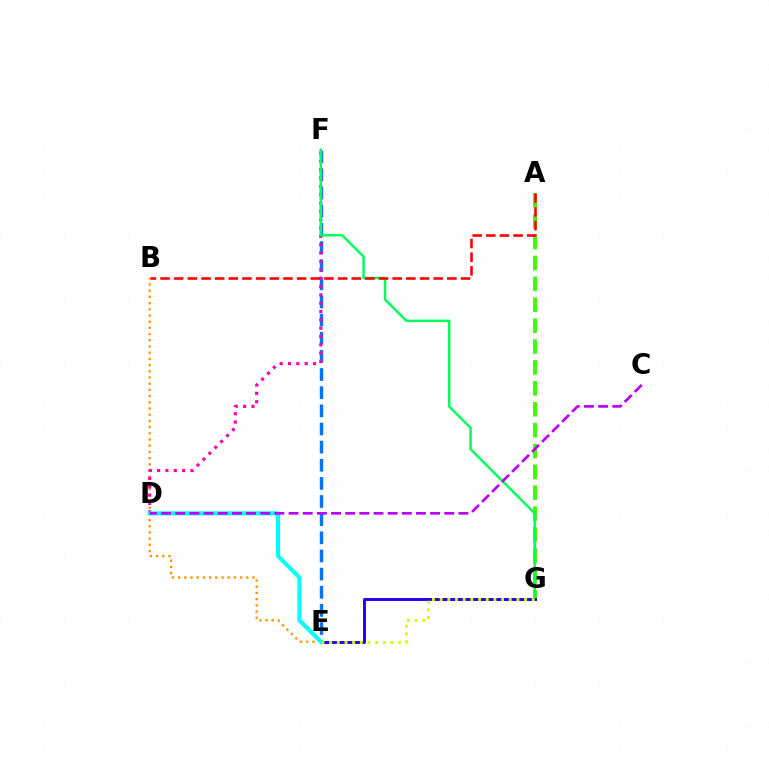{('A', 'G'): [{'color': '#3dff00', 'line_style': 'dashed', 'thickness': 2.84}], ('E', 'F'): [{'color': '#0074ff', 'line_style': 'dashed', 'thickness': 2.46}], ('B', 'E'): [{'color': '#ff9400', 'line_style': 'dotted', 'thickness': 1.68}], ('D', 'F'): [{'color': '#ff00ac', 'line_style': 'dotted', 'thickness': 2.27}], ('F', 'G'): [{'color': '#00ff5c', 'line_style': 'solid', 'thickness': 1.78}], ('A', 'B'): [{'color': '#ff0000', 'line_style': 'dashed', 'thickness': 1.86}], ('E', 'G'): [{'color': '#2500ff', 'line_style': 'solid', 'thickness': 2.13}, {'color': '#d1ff00', 'line_style': 'dotted', 'thickness': 2.09}], ('D', 'E'): [{'color': '#00fff6', 'line_style': 'solid', 'thickness': 2.96}], ('C', 'D'): [{'color': '#b900ff', 'line_style': 'dashed', 'thickness': 1.92}]}